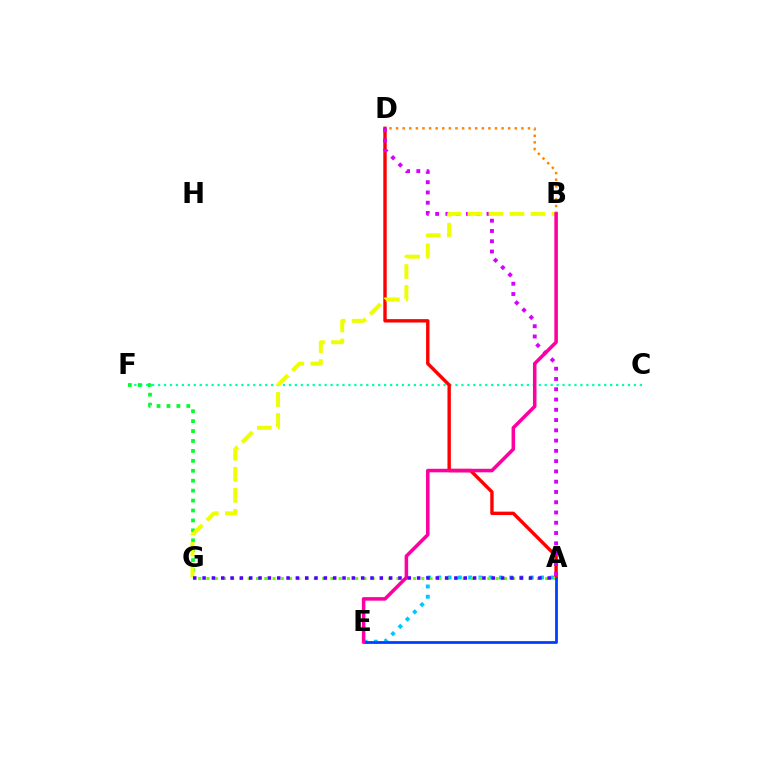{('A', 'E'): [{'color': '#00c7ff', 'line_style': 'dotted', 'thickness': 2.79}, {'color': '#003fff', 'line_style': 'solid', 'thickness': 1.99}], ('C', 'F'): [{'color': '#00ffaf', 'line_style': 'dotted', 'thickness': 1.62}], ('A', 'D'): [{'color': '#ff0000', 'line_style': 'solid', 'thickness': 2.44}, {'color': '#d600ff', 'line_style': 'dotted', 'thickness': 2.79}], ('F', 'G'): [{'color': '#00ff27', 'line_style': 'dotted', 'thickness': 2.7}], ('A', 'G'): [{'color': '#66ff00', 'line_style': 'dotted', 'thickness': 2.24}, {'color': '#4f00ff', 'line_style': 'dotted', 'thickness': 2.53}], ('B', 'D'): [{'color': '#ff8800', 'line_style': 'dotted', 'thickness': 1.79}], ('B', 'G'): [{'color': '#eeff00', 'line_style': 'dashed', 'thickness': 2.86}], ('B', 'E'): [{'color': '#ff00a0', 'line_style': 'solid', 'thickness': 2.55}]}